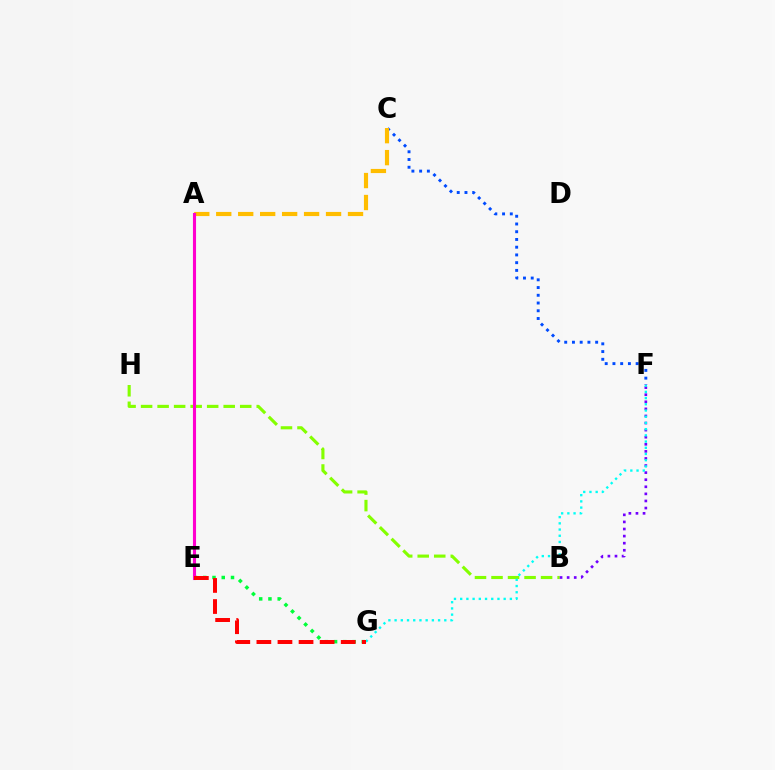{('E', 'G'): [{'color': '#00ff39', 'line_style': 'dotted', 'thickness': 2.51}, {'color': '#ff0000', 'line_style': 'dashed', 'thickness': 2.86}], ('B', 'H'): [{'color': '#84ff00', 'line_style': 'dashed', 'thickness': 2.24}], ('C', 'F'): [{'color': '#004bff', 'line_style': 'dotted', 'thickness': 2.1}], ('A', 'C'): [{'color': '#ffbd00', 'line_style': 'dashed', 'thickness': 2.98}], ('A', 'E'): [{'color': '#ff00cf', 'line_style': 'solid', 'thickness': 2.23}], ('B', 'F'): [{'color': '#7200ff', 'line_style': 'dotted', 'thickness': 1.92}], ('F', 'G'): [{'color': '#00fff6', 'line_style': 'dotted', 'thickness': 1.69}]}